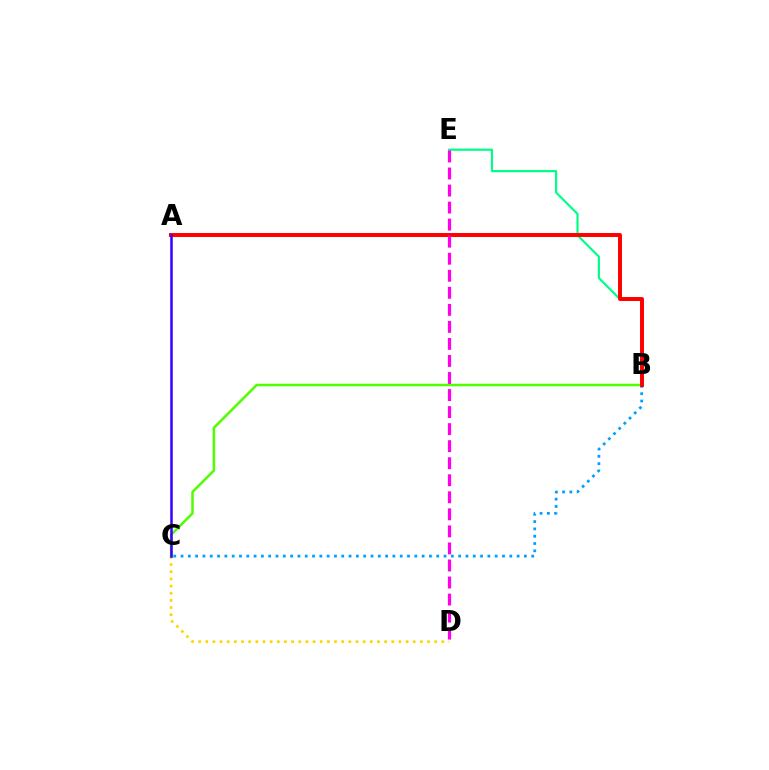{('B', 'C'): [{'color': '#009eff', 'line_style': 'dotted', 'thickness': 1.99}, {'color': '#4fff00', 'line_style': 'solid', 'thickness': 1.81}], ('B', 'E'): [{'color': '#00ff86', 'line_style': 'solid', 'thickness': 1.57}], ('C', 'D'): [{'color': '#ffd500', 'line_style': 'dotted', 'thickness': 1.94}], ('A', 'B'): [{'color': '#ff0000', 'line_style': 'solid', 'thickness': 2.84}], ('A', 'C'): [{'color': '#3700ff', 'line_style': 'solid', 'thickness': 1.82}], ('D', 'E'): [{'color': '#ff00ed', 'line_style': 'dashed', 'thickness': 2.32}]}